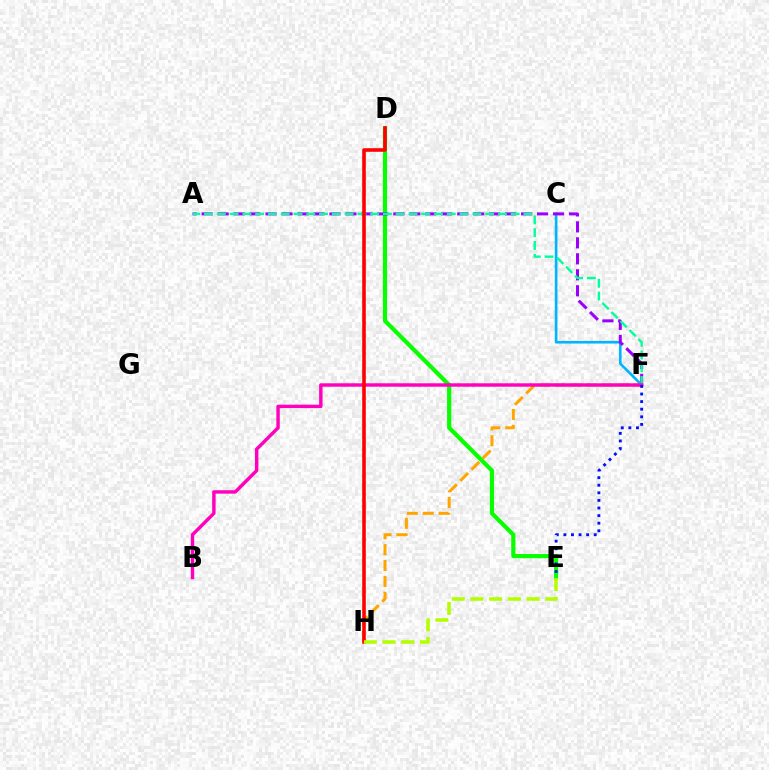{('D', 'E'): [{'color': '#08ff00', 'line_style': 'solid', 'thickness': 3.0}], ('C', 'F'): [{'color': '#00b5ff', 'line_style': 'solid', 'thickness': 1.91}], ('A', 'F'): [{'color': '#9b00ff', 'line_style': 'dashed', 'thickness': 2.17}, {'color': '#00ff9d', 'line_style': 'dashed', 'thickness': 1.74}], ('F', 'H'): [{'color': '#ffa500', 'line_style': 'dashed', 'thickness': 2.16}], ('B', 'F'): [{'color': '#ff00bd', 'line_style': 'solid', 'thickness': 2.47}], ('D', 'H'): [{'color': '#ff0000', 'line_style': 'solid', 'thickness': 2.58}], ('E', 'F'): [{'color': '#0010ff', 'line_style': 'dotted', 'thickness': 2.06}], ('E', 'H'): [{'color': '#b3ff00', 'line_style': 'dashed', 'thickness': 2.54}]}